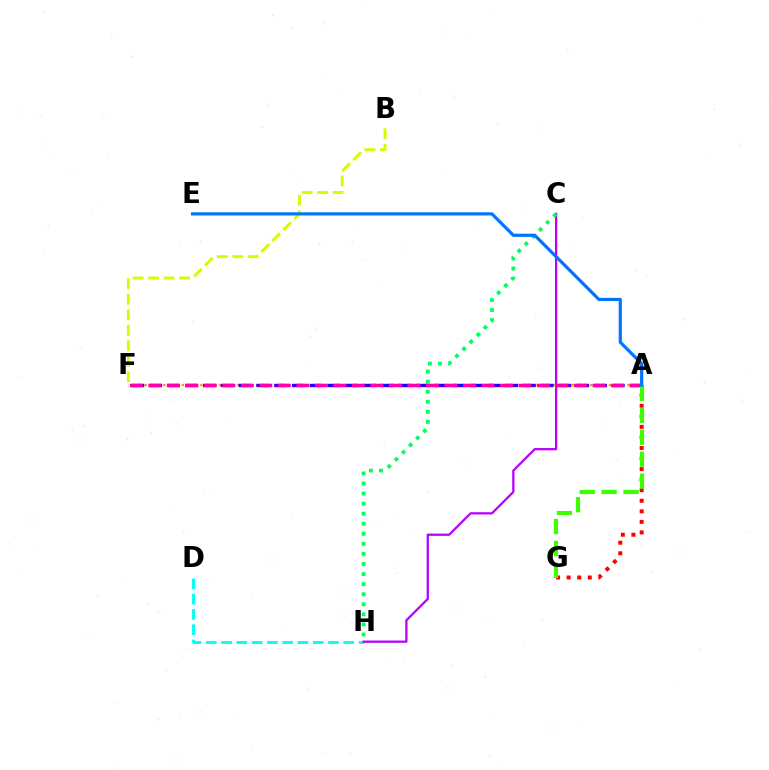{('A', 'G'): [{'color': '#ff0000', 'line_style': 'dotted', 'thickness': 2.87}, {'color': '#3dff00', 'line_style': 'dashed', 'thickness': 2.98}], ('A', 'F'): [{'color': '#ff9400', 'line_style': 'dotted', 'thickness': 1.68}, {'color': '#2500ff', 'line_style': 'dashed', 'thickness': 2.42}, {'color': '#ff00ac', 'line_style': 'dashed', 'thickness': 2.51}], ('D', 'H'): [{'color': '#00fff6', 'line_style': 'dashed', 'thickness': 2.08}], ('C', 'H'): [{'color': '#b900ff', 'line_style': 'solid', 'thickness': 1.63}, {'color': '#00ff5c', 'line_style': 'dotted', 'thickness': 2.74}], ('B', 'F'): [{'color': '#d1ff00', 'line_style': 'dashed', 'thickness': 2.11}], ('A', 'E'): [{'color': '#0074ff', 'line_style': 'solid', 'thickness': 2.28}]}